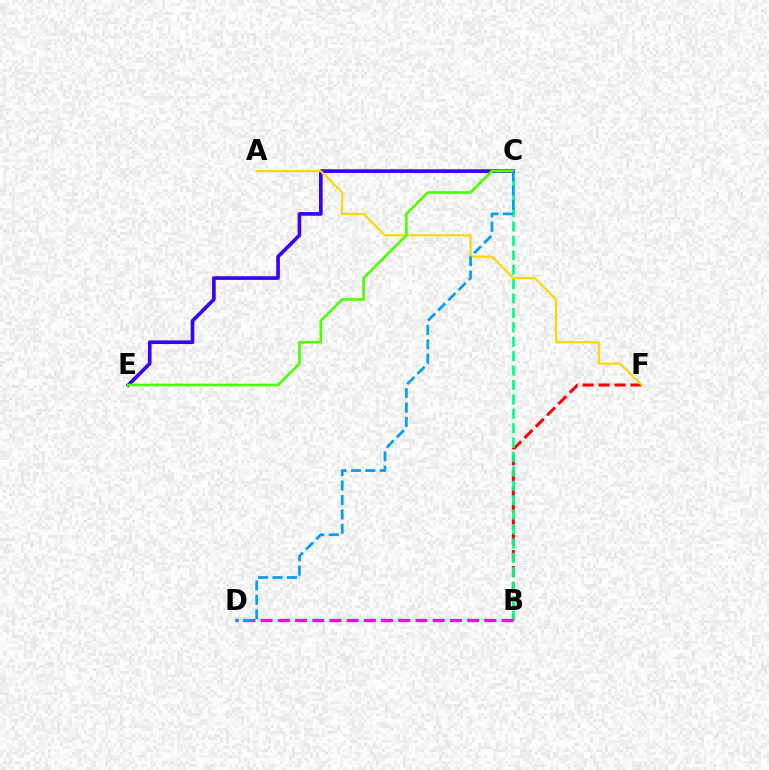{('B', 'F'): [{'color': '#ff0000', 'line_style': 'dashed', 'thickness': 2.17}], ('B', 'C'): [{'color': '#00ff86', 'line_style': 'dashed', 'thickness': 1.96}], ('C', 'E'): [{'color': '#3700ff', 'line_style': 'solid', 'thickness': 2.62}, {'color': '#4fff00', 'line_style': 'solid', 'thickness': 1.92}], ('B', 'D'): [{'color': '#ff00ed', 'line_style': 'dashed', 'thickness': 2.34}], ('A', 'F'): [{'color': '#ffd500', 'line_style': 'solid', 'thickness': 1.54}], ('C', 'D'): [{'color': '#009eff', 'line_style': 'dashed', 'thickness': 1.96}]}